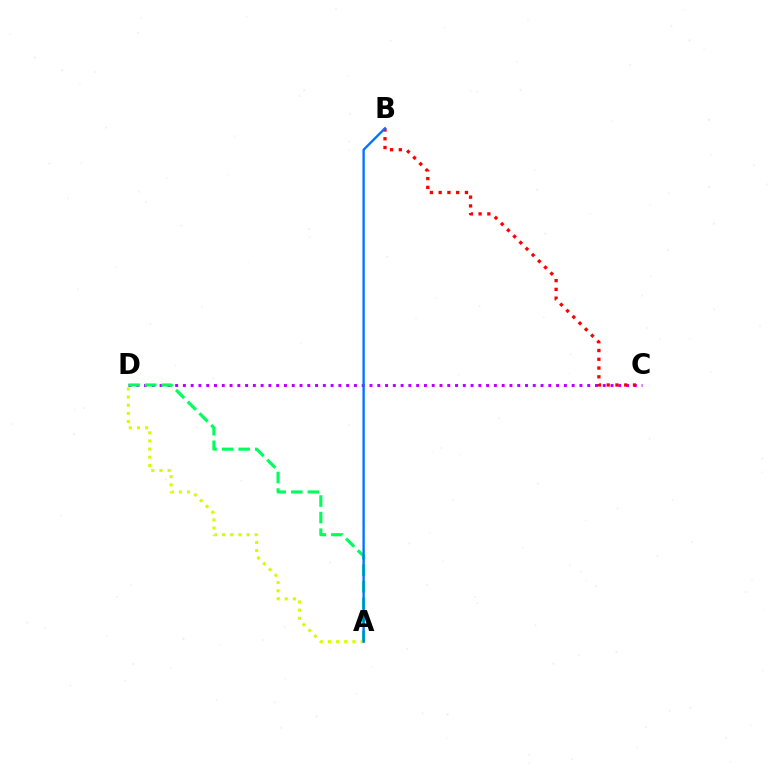{('C', 'D'): [{'color': '#b900ff', 'line_style': 'dotted', 'thickness': 2.11}], ('A', 'D'): [{'color': '#00ff5c', 'line_style': 'dashed', 'thickness': 2.25}, {'color': '#d1ff00', 'line_style': 'dotted', 'thickness': 2.22}], ('B', 'C'): [{'color': '#ff0000', 'line_style': 'dotted', 'thickness': 2.38}], ('A', 'B'): [{'color': '#0074ff', 'line_style': 'solid', 'thickness': 1.69}]}